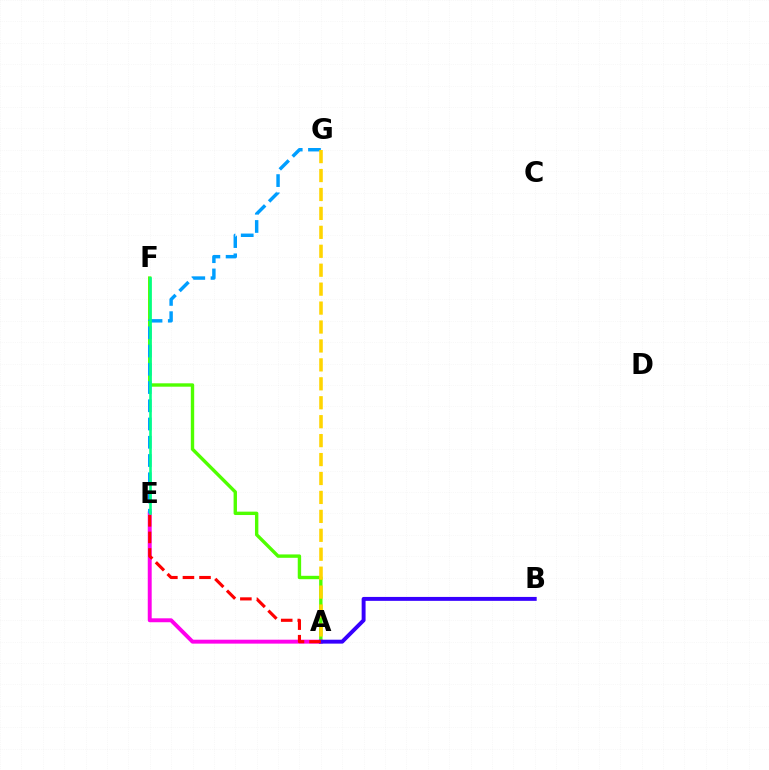{('A', 'F'): [{'color': '#4fff00', 'line_style': 'solid', 'thickness': 2.44}], ('A', 'E'): [{'color': '#ff00ed', 'line_style': 'solid', 'thickness': 2.83}, {'color': '#ff0000', 'line_style': 'dashed', 'thickness': 2.25}], ('E', 'G'): [{'color': '#009eff', 'line_style': 'dashed', 'thickness': 2.48}], ('A', 'B'): [{'color': '#3700ff', 'line_style': 'solid', 'thickness': 2.82}], ('A', 'G'): [{'color': '#ffd500', 'line_style': 'dashed', 'thickness': 2.57}], ('E', 'F'): [{'color': '#00ff86', 'line_style': 'solid', 'thickness': 1.87}]}